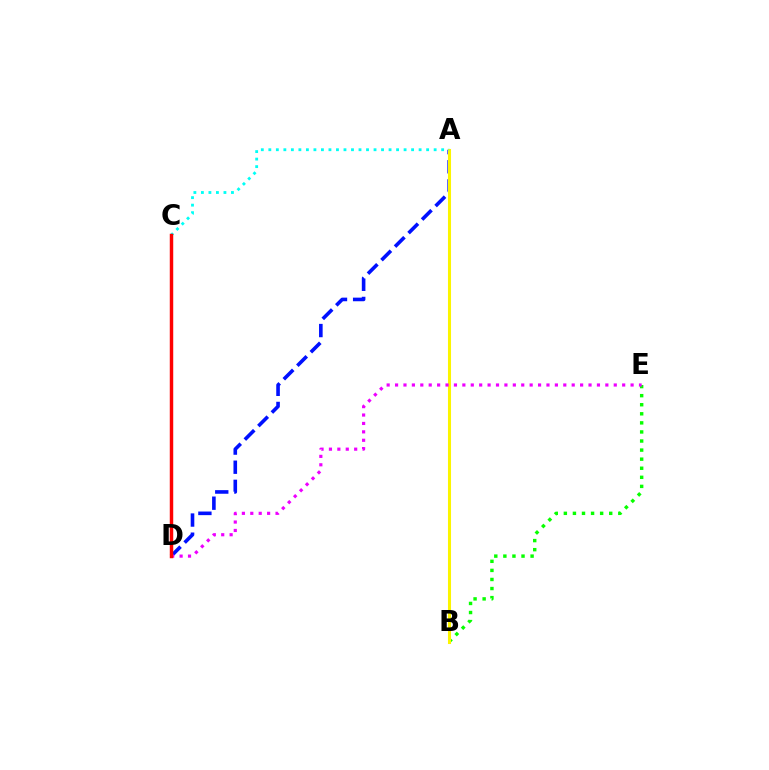{('B', 'E'): [{'color': '#08ff00', 'line_style': 'dotted', 'thickness': 2.47}], ('A', 'D'): [{'color': '#0010ff', 'line_style': 'dashed', 'thickness': 2.6}], ('A', 'B'): [{'color': '#fcf500', 'line_style': 'solid', 'thickness': 2.2}], ('A', 'C'): [{'color': '#00fff6', 'line_style': 'dotted', 'thickness': 2.04}], ('D', 'E'): [{'color': '#ee00ff', 'line_style': 'dotted', 'thickness': 2.29}], ('C', 'D'): [{'color': '#ff0000', 'line_style': 'solid', 'thickness': 2.49}]}